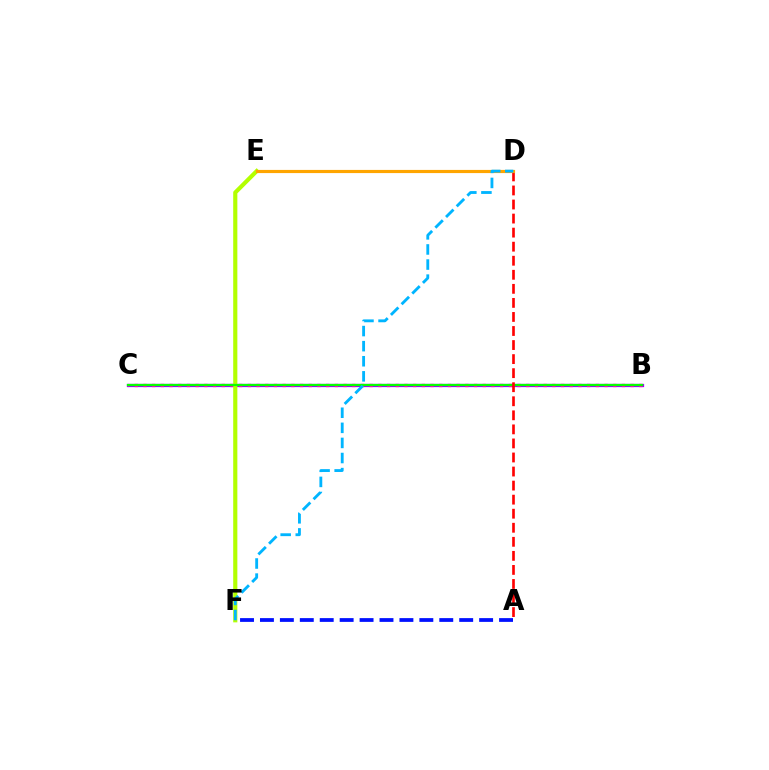{('B', 'C'): [{'color': '#9b00ff', 'line_style': 'solid', 'thickness': 2.34}, {'color': '#ff00bd', 'line_style': 'dotted', 'thickness': 2.36}, {'color': '#08ff00', 'line_style': 'solid', 'thickness': 1.62}], ('D', 'E'): [{'color': '#00ff9d', 'line_style': 'dashed', 'thickness': 2.07}, {'color': '#ffa500', 'line_style': 'solid', 'thickness': 2.28}], ('E', 'F'): [{'color': '#b3ff00', 'line_style': 'solid', 'thickness': 2.99}], ('A', 'D'): [{'color': '#ff0000', 'line_style': 'dashed', 'thickness': 1.91}], ('A', 'F'): [{'color': '#0010ff', 'line_style': 'dashed', 'thickness': 2.71}], ('D', 'F'): [{'color': '#00b5ff', 'line_style': 'dashed', 'thickness': 2.05}]}